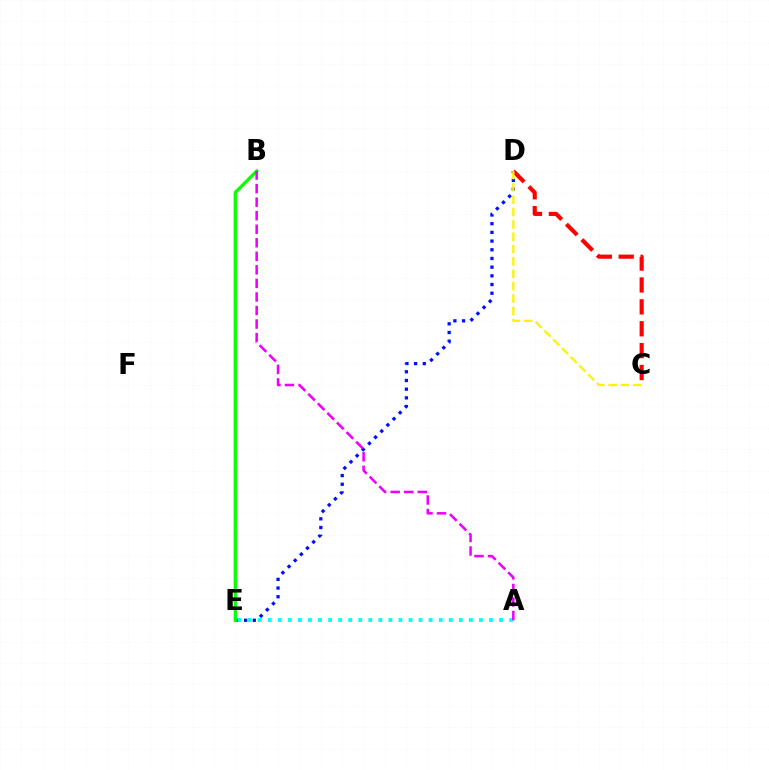{('D', 'E'): [{'color': '#0010ff', 'line_style': 'dotted', 'thickness': 2.36}], ('B', 'E'): [{'color': '#08ff00', 'line_style': 'solid', 'thickness': 2.35}], ('C', 'D'): [{'color': '#ff0000', 'line_style': 'dashed', 'thickness': 2.97}, {'color': '#fcf500', 'line_style': 'dashed', 'thickness': 1.68}], ('A', 'E'): [{'color': '#00fff6', 'line_style': 'dotted', 'thickness': 2.73}], ('A', 'B'): [{'color': '#ee00ff', 'line_style': 'dashed', 'thickness': 1.84}]}